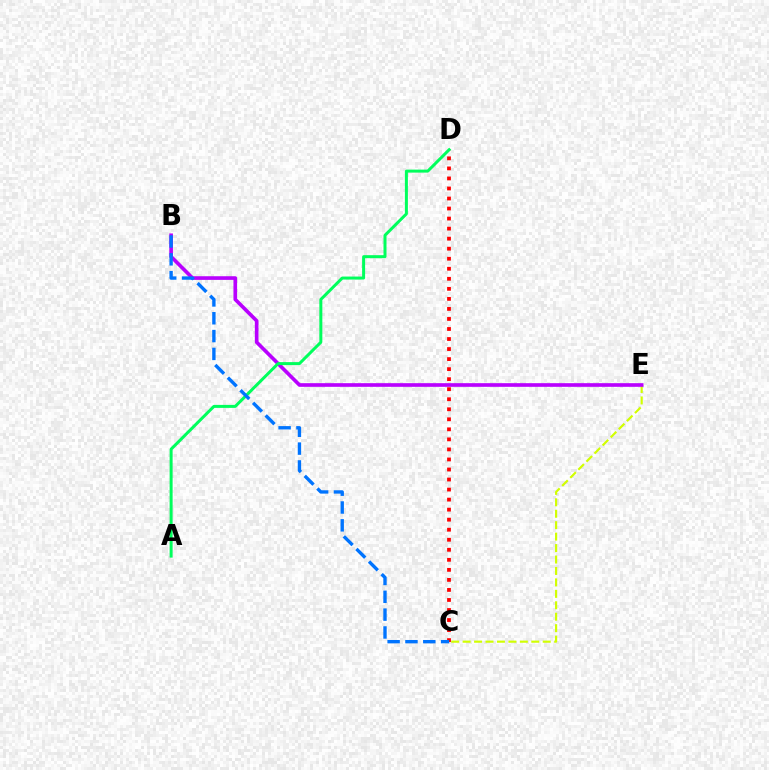{('C', 'D'): [{'color': '#ff0000', 'line_style': 'dotted', 'thickness': 2.73}], ('C', 'E'): [{'color': '#d1ff00', 'line_style': 'dashed', 'thickness': 1.55}], ('B', 'E'): [{'color': '#b900ff', 'line_style': 'solid', 'thickness': 2.63}], ('A', 'D'): [{'color': '#00ff5c', 'line_style': 'solid', 'thickness': 2.16}], ('B', 'C'): [{'color': '#0074ff', 'line_style': 'dashed', 'thickness': 2.42}]}